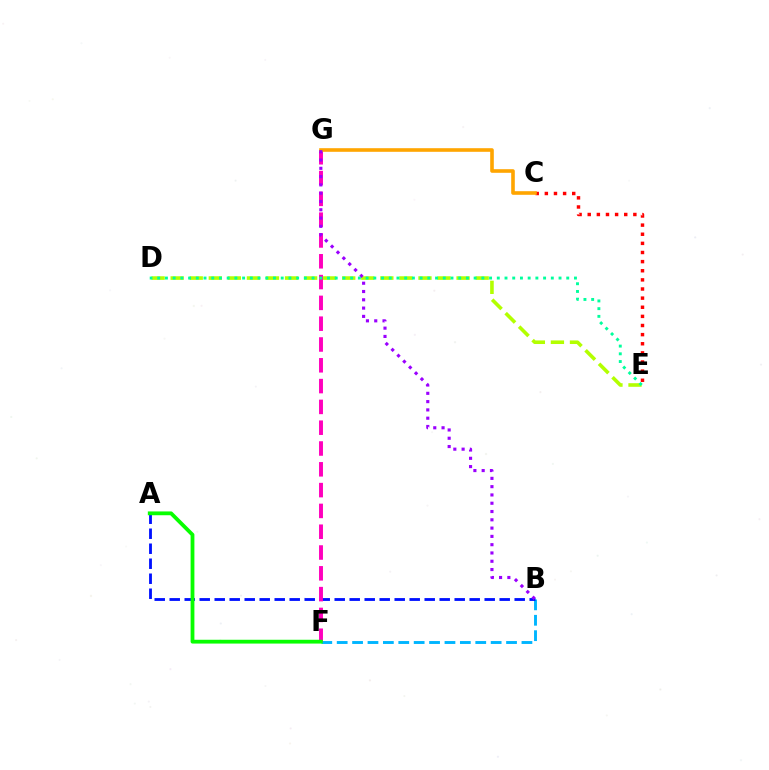{('C', 'E'): [{'color': '#ff0000', 'line_style': 'dotted', 'thickness': 2.48}], ('B', 'F'): [{'color': '#00b5ff', 'line_style': 'dashed', 'thickness': 2.09}], ('A', 'B'): [{'color': '#0010ff', 'line_style': 'dashed', 'thickness': 2.04}], ('F', 'G'): [{'color': '#ff00bd', 'line_style': 'dashed', 'thickness': 2.83}], ('D', 'E'): [{'color': '#b3ff00', 'line_style': 'dashed', 'thickness': 2.59}, {'color': '#00ff9d', 'line_style': 'dotted', 'thickness': 2.1}], ('C', 'G'): [{'color': '#ffa500', 'line_style': 'solid', 'thickness': 2.6}], ('B', 'G'): [{'color': '#9b00ff', 'line_style': 'dotted', 'thickness': 2.25}], ('A', 'F'): [{'color': '#08ff00', 'line_style': 'solid', 'thickness': 2.73}]}